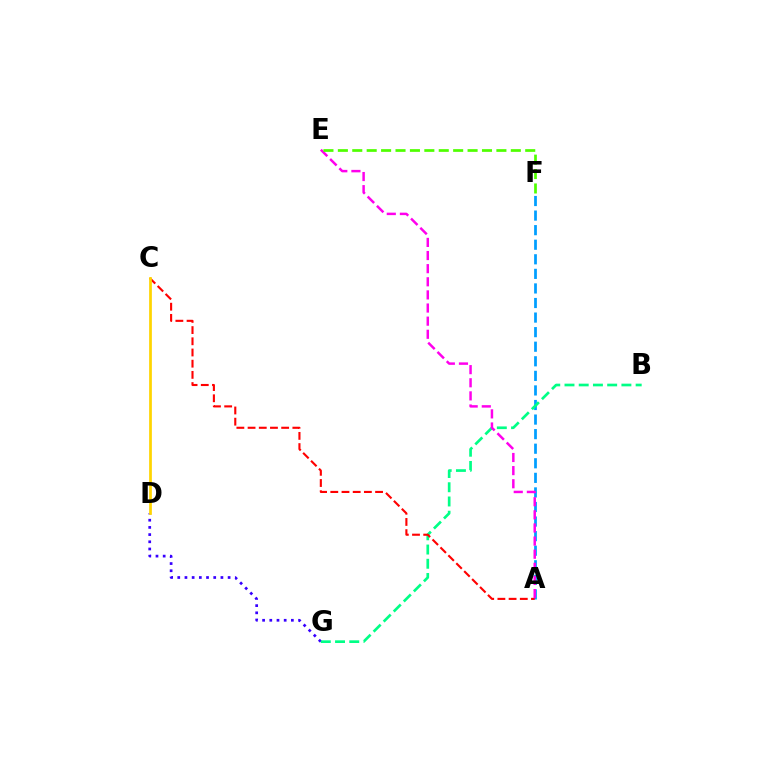{('A', 'F'): [{'color': '#009eff', 'line_style': 'dashed', 'thickness': 1.98}], ('D', 'G'): [{'color': '#3700ff', 'line_style': 'dotted', 'thickness': 1.95}], ('B', 'G'): [{'color': '#00ff86', 'line_style': 'dashed', 'thickness': 1.93}], ('A', 'C'): [{'color': '#ff0000', 'line_style': 'dashed', 'thickness': 1.52}], ('C', 'D'): [{'color': '#ffd500', 'line_style': 'solid', 'thickness': 1.96}], ('A', 'E'): [{'color': '#ff00ed', 'line_style': 'dashed', 'thickness': 1.78}], ('E', 'F'): [{'color': '#4fff00', 'line_style': 'dashed', 'thickness': 1.96}]}